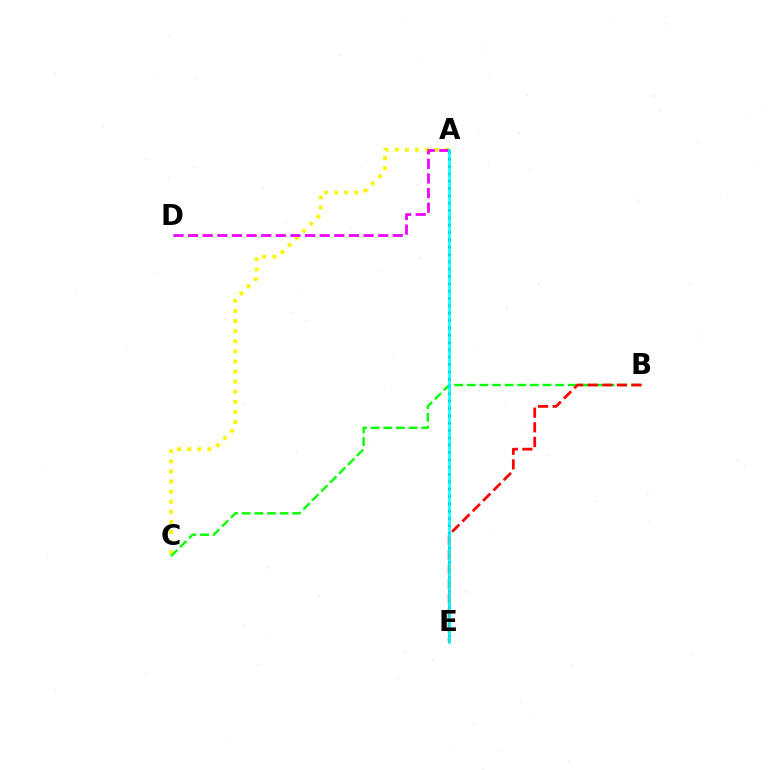{('A', 'C'): [{'color': '#fcf500', 'line_style': 'dotted', 'thickness': 2.74}], ('B', 'C'): [{'color': '#08ff00', 'line_style': 'dashed', 'thickness': 1.72}], ('A', 'E'): [{'color': '#0010ff', 'line_style': 'dotted', 'thickness': 1.99}, {'color': '#00fff6', 'line_style': 'solid', 'thickness': 1.82}], ('A', 'D'): [{'color': '#ee00ff', 'line_style': 'dashed', 'thickness': 1.99}], ('B', 'E'): [{'color': '#ff0000', 'line_style': 'dashed', 'thickness': 1.99}]}